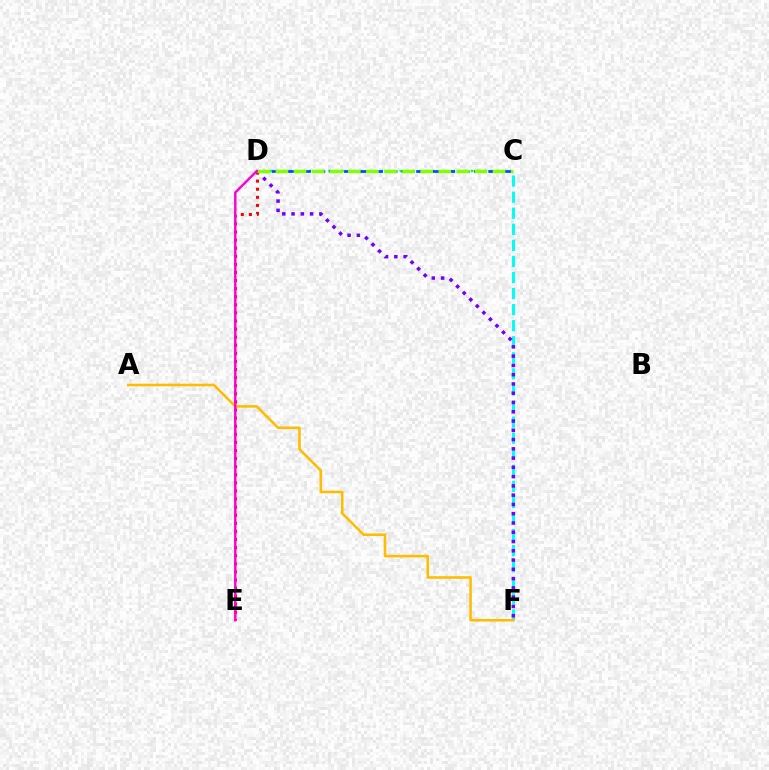{('C', 'D'): [{'color': '#00ff39', 'line_style': 'dotted', 'thickness': 1.76}, {'color': '#004bff', 'line_style': 'dashed', 'thickness': 1.96}, {'color': '#84ff00', 'line_style': 'dashed', 'thickness': 2.46}], ('C', 'F'): [{'color': '#00fff6', 'line_style': 'dashed', 'thickness': 2.18}], ('D', 'F'): [{'color': '#7200ff', 'line_style': 'dotted', 'thickness': 2.52}], ('D', 'E'): [{'color': '#ff0000', 'line_style': 'dotted', 'thickness': 2.2}, {'color': '#ff00cf', 'line_style': 'solid', 'thickness': 1.75}], ('A', 'F'): [{'color': '#ffbd00', 'line_style': 'solid', 'thickness': 1.86}]}